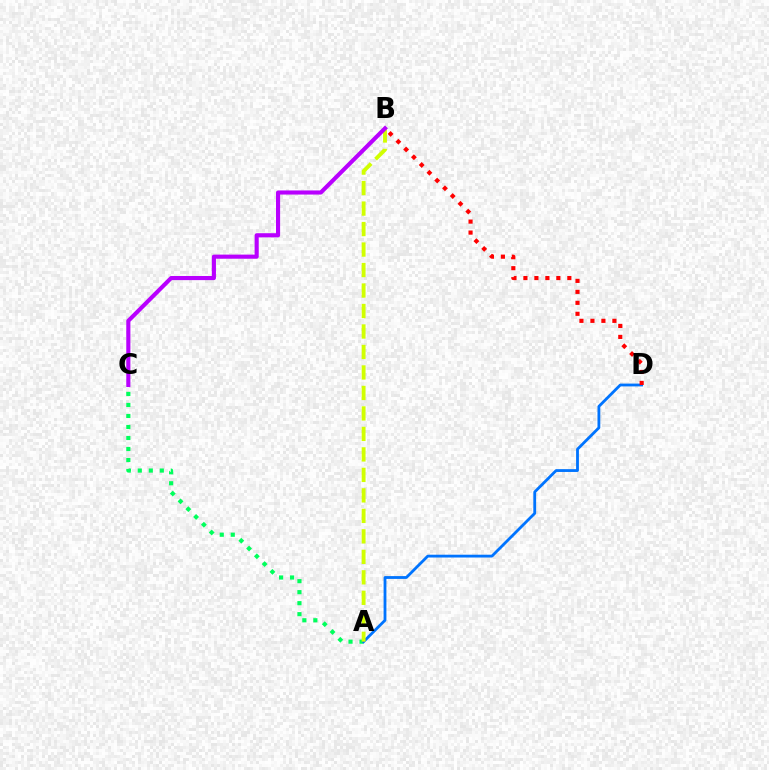{('A', 'C'): [{'color': '#00ff5c', 'line_style': 'dotted', 'thickness': 2.99}], ('A', 'D'): [{'color': '#0074ff', 'line_style': 'solid', 'thickness': 2.02}], ('B', 'D'): [{'color': '#ff0000', 'line_style': 'dotted', 'thickness': 2.98}], ('A', 'B'): [{'color': '#d1ff00', 'line_style': 'dashed', 'thickness': 2.78}], ('B', 'C'): [{'color': '#b900ff', 'line_style': 'solid', 'thickness': 2.96}]}